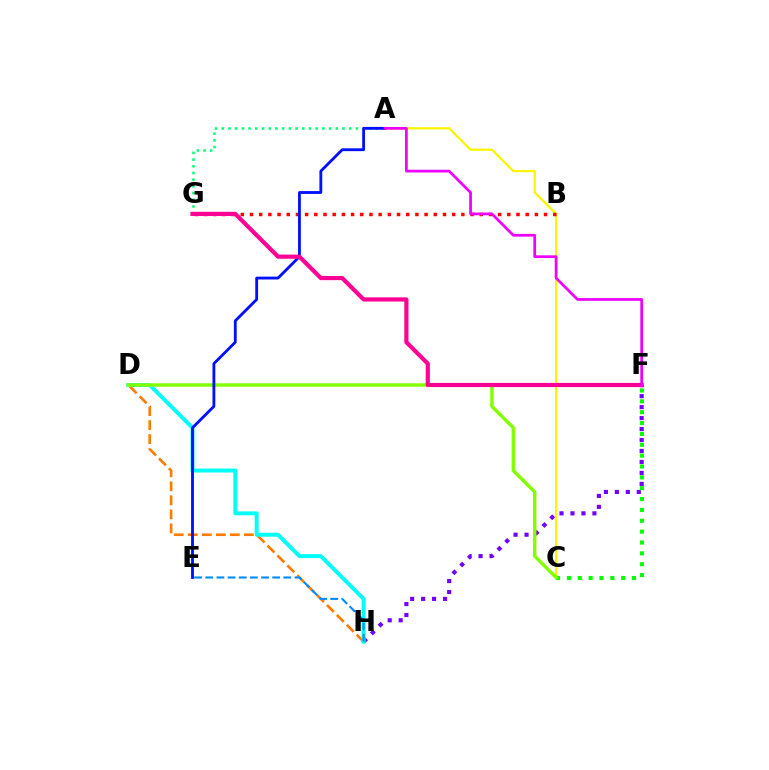{('A', 'C'): [{'color': '#fcf500', 'line_style': 'solid', 'thickness': 1.64}], ('D', 'H'): [{'color': '#ff7c00', 'line_style': 'dashed', 'thickness': 1.9}, {'color': '#00fff6', 'line_style': 'solid', 'thickness': 2.84}], ('F', 'H'): [{'color': '#7200ff', 'line_style': 'dotted', 'thickness': 2.98}], ('A', 'G'): [{'color': '#00ff74', 'line_style': 'dotted', 'thickness': 1.82}], ('C', 'F'): [{'color': '#08ff00', 'line_style': 'dotted', 'thickness': 2.95}], ('B', 'G'): [{'color': '#ff0000', 'line_style': 'dotted', 'thickness': 2.5}], ('C', 'D'): [{'color': '#84ff00', 'line_style': 'solid', 'thickness': 2.49}], ('A', 'E'): [{'color': '#0010ff', 'line_style': 'solid', 'thickness': 2.04}], ('F', 'G'): [{'color': '#ff0094', 'line_style': 'solid', 'thickness': 3.0}], ('E', 'H'): [{'color': '#008cff', 'line_style': 'dashed', 'thickness': 1.51}], ('A', 'F'): [{'color': '#ee00ff', 'line_style': 'solid', 'thickness': 1.96}]}